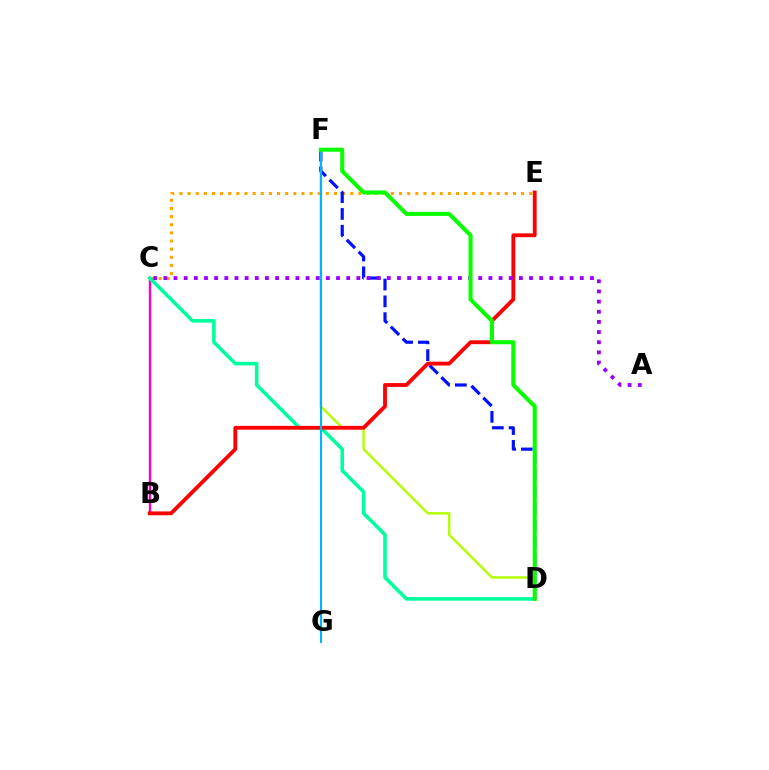{('B', 'C'): [{'color': '#ff00bd', 'line_style': 'solid', 'thickness': 1.74}], ('C', 'E'): [{'color': '#ffa500', 'line_style': 'dotted', 'thickness': 2.21}], ('C', 'D'): [{'color': '#00ff9d', 'line_style': 'solid', 'thickness': 2.58}], ('D', 'F'): [{'color': '#b3ff00', 'line_style': 'solid', 'thickness': 1.75}, {'color': '#0010ff', 'line_style': 'dashed', 'thickness': 2.28}, {'color': '#08ff00', 'line_style': 'solid', 'thickness': 2.92}], ('B', 'E'): [{'color': '#ff0000', 'line_style': 'solid', 'thickness': 2.76}], ('A', 'C'): [{'color': '#9b00ff', 'line_style': 'dotted', 'thickness': 2.76}], ('F', 'G'): [{'color': '#00b5ff', 'line_style': 'solid', 'thickness': 1.53}]}